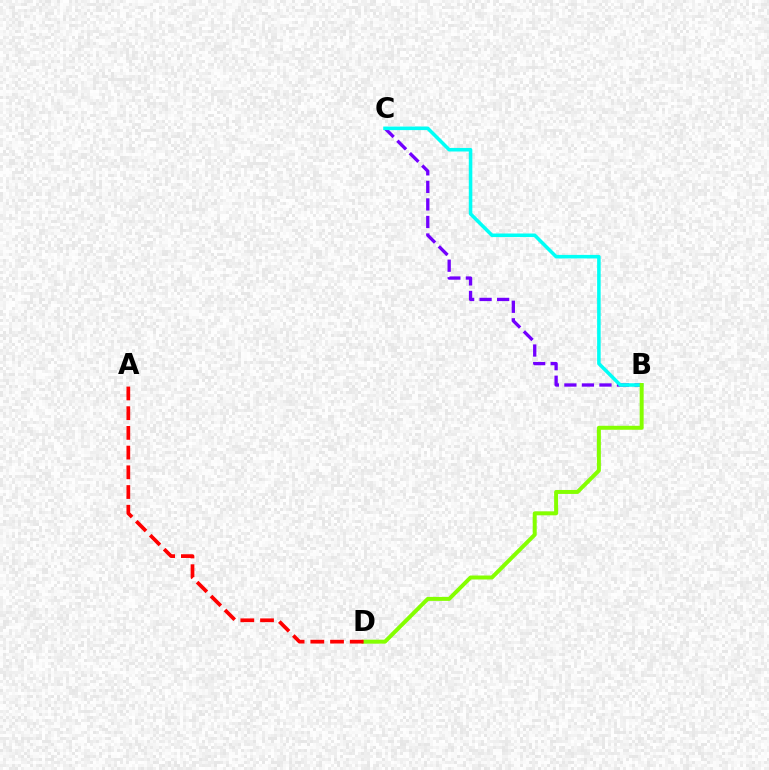{('B', 'C'): [{'color': '#7200ff', 'line_style': 'dashed', 'thickness': 2.38}, {'color': '#00fff6', 'line_style': 'solid', 'thickness': 2.55}], ('B', 'D'): [{'color': '#84ff00', 'line_style': 'solid', 'thickness': 2.86}], ('A', 'D'): [{'color': '#ff0000', 'line_style': 'dashed', 'thickness': 2.68}]}